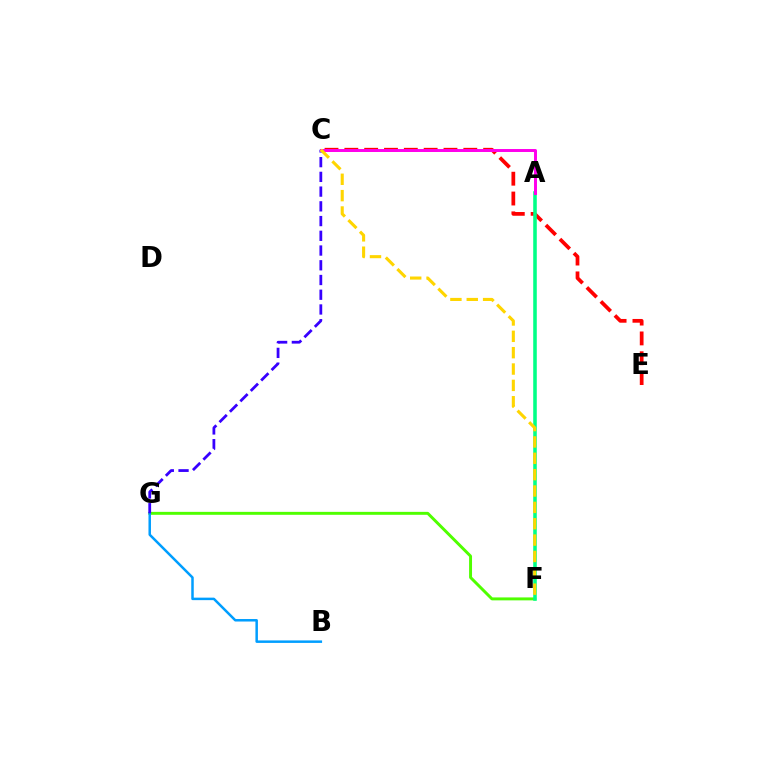{('C', 'E'): [{'color': '#ff0000', 'line_style': 'dashed', 'thickness': 2.69}], ('F', 'G'): [{'color': '#4fff00', 'line_style': 'solid', 'thickness': 2.12}], ('B', 'G'): [{'color': '#009eff', 'line_style': 'solid', 'thickness': 1.8}], ('C', 'G'): [{'color': '#3700ff', 'line_style': 'dashed', 'thickness': 2.0}], ('A', 'F'): [{'color': '#00ff86', 'line_style': 'solid', 'thickness': 2.56}], ('A', 'C'): [{'color': '#ff00ed', 'line_style': 'solid', 'thickness': 2.14}], ('C', 'F'): [{'color': '#ffd500', 'line_style': 'dashed', 'thickness': 2.22}]}